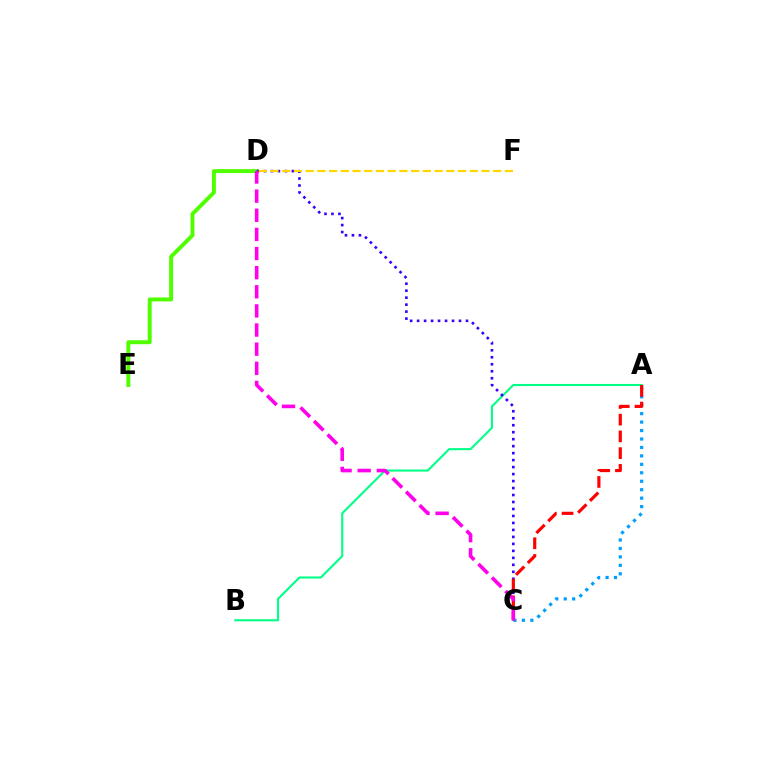{('D', 'E'): [{'color': '#4fff00', 'line_style': 'solid', 'thickness': 2.84}], ('A', 'C'): [{'color': '#009eff', 'line_style': 'dotted', 'thickness': 2.3}, {'color': '#ff0000', 'line_style': 'dashed', 'thickness': 2.27}], ('A', 'B'): [{'color': '#00ff86', 'line_style': 'solid', 'thickness': 1.51}], ('C', 'D'): [{'color': '#3700ff', 'line_style': 'dotted', 'thickness': 1.9}, {'color': '#ff00ed', 'line_style': 'dashed', 'thickness': 2.6}], ('D', 'F'): [{'color': '#ffd500', 'line_style': 'dashed', 'thickness': 1.59}]}